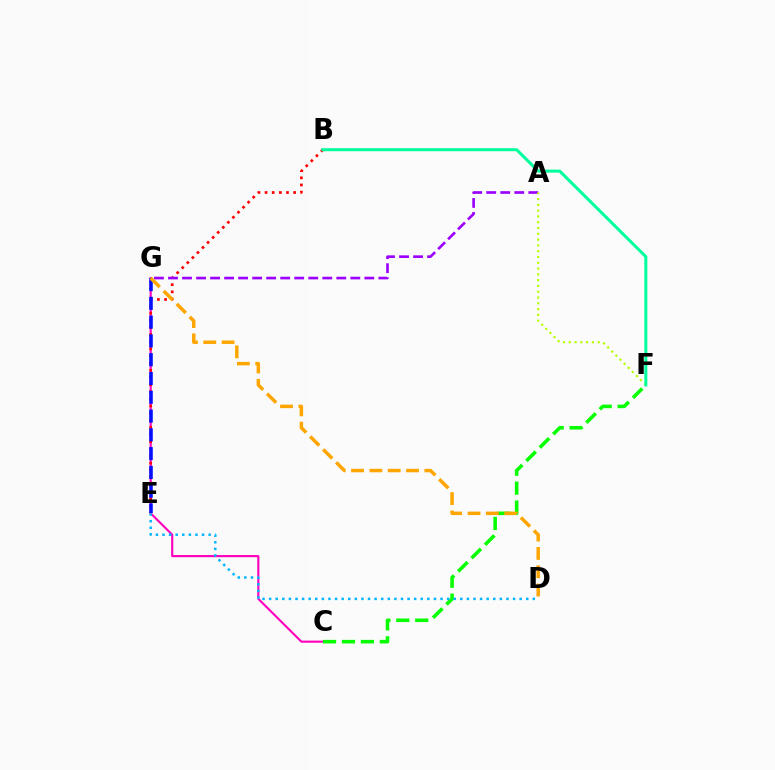{('C', 'G'): [{'color': '#ff00bd', 'line_style': 'solid', 'thickness': 1.53}], ('C', 'F'): [{'color': '#08ff00', 'line_style': 'dashed', 'thickness': 2.57}], ('B', 'E'): [{'color': '#ff0000', 'line_style': 'dotted', 'thickness': 1.94}], ('E', 'G'): [{'color': '#0010ff', 'line_style': 'dashed', 'thickness': 2.55}], ('A', 'G'): [{'color': '#9b00ff', 'line_style': 'dashed', 'thickness': 1.91}], ('D', 'E'): [{'color': '#00b5ff', 'line_style': 'dotted', 'thickness': 1.79}], ('D', 'G'): [{'color': '#ffa500', 'line_style': 'dashed', 'thickness': 2.49}], ('A', 'F'): [{'color': '#b3ff00', 'line_style': 'dotted', 'thickness': 1.57}], ('B', 'F'): [{'color': '#00ff9d', 'line_style': 'solid', 'thickness': 2.17}]}